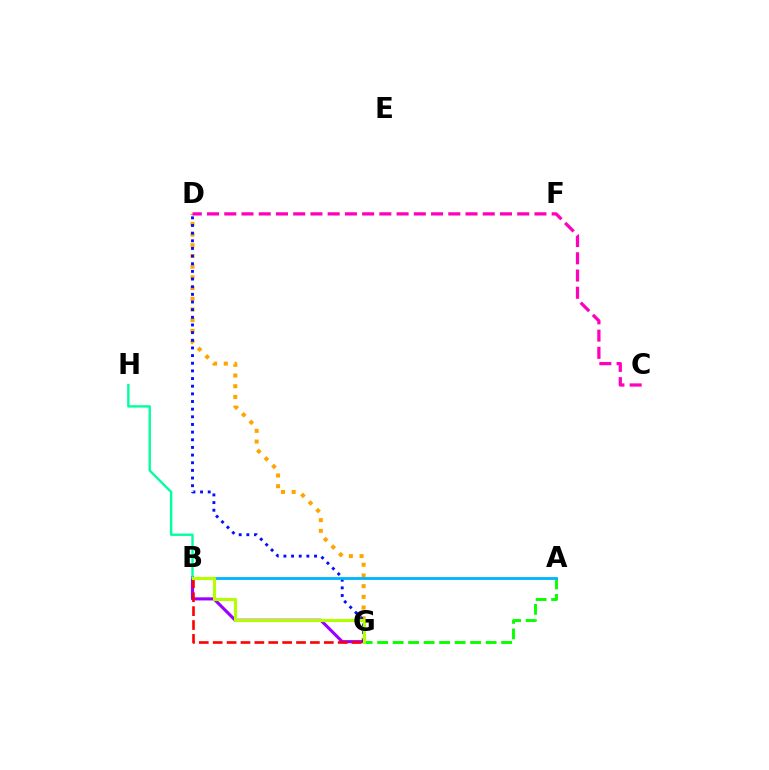{('D', 'G'): [{'color': '#ffa500', 'line_style': 'dotted', 'thickness': 2.91}, {'color': '#0010ff', 'line_style': 'dotted', 'thickness': 2.08}], ('B', 'G'): [{'color': '#9b00ff', 'line_style': 'solid', 'thickness': 2.24}, {'color': '#ff0000', 'line_style': 'dashed', 'thickness': 1.89}, {'color': '#b3ff00', 'line_style': 'solid', 'thickness': 2.27}], ('B', 'H'): [{'color': '#00ff9d', 'line_style': 'solid', 'thickness': 1.71}], ('A', 'G'): [{'color': '#08ff00', 'line_style': 'dashed', 'thickness': 2.11}], ('C', 'D'): [{'color': '#ff00bd', 'line_style': 'dashed', 'thickness': 2.34}], ('A', 'B'): [{'color': '#00b5ff', 'line_style': 'solid', 'thickness': 2.04}]}